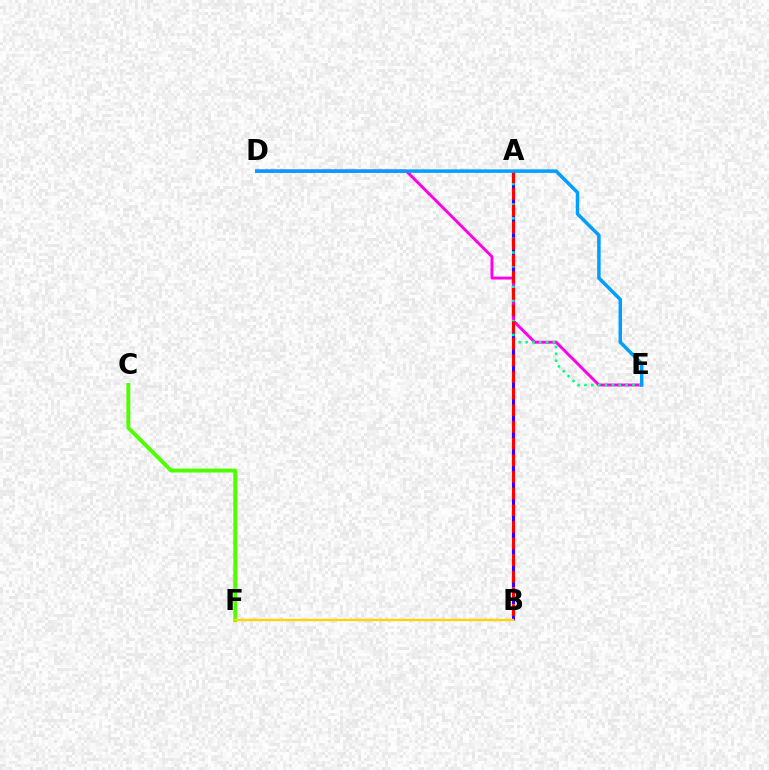{('A', 'B'): [{'color': '#3700ff', 'line_style': 'dashed', 'thickness': 2.23}, {'color': '#ff0000', 'line_style': 'dashed', 'thickness': 2.26}], ('C', 'F'): [{'color': '#4fff00', 'line_style': 'solid', 'thickness': 2.82}], ('B', 'F'): [{'color': '#ffd500', 'line_style': 'solid', 'thickness': 1.69}], ('D', 'E'): [{'color': '#ff00ed', 'line_style': 'solid', 'thickness': 2.1}, {'color': '#009eff', 'line_style': 'solid', 'thickness': 2.5}], ('A', 'E'): [{'color': '#00ff86', 'line_style': 'dotted', 'thickness': 1.86}]}